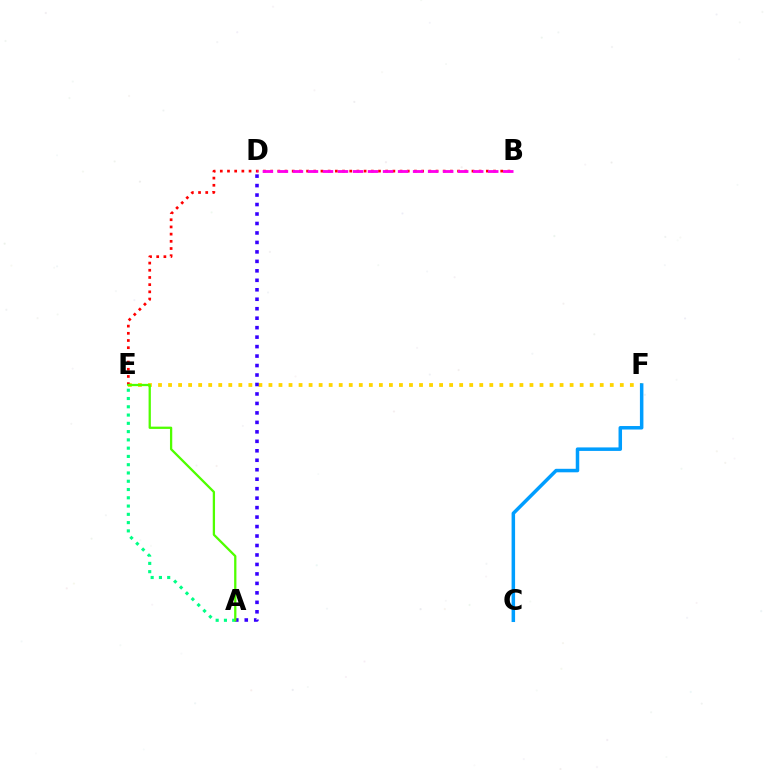{('E', 'F'): [{'color': '#ffd500', 'line_style': 'dotted', 'thickness': 2.73}], ('A', 'D'): [{'color': '#3700ff', 'line_style': 'dotted', 'thickness': 2.57}], ('A', 'E'): [{'color': '#00ff86', 'line_style': 'dotted', 'thickness': 2.25}, {'color': '#4fff00', 'line_style': 'solid', 'thickness': 1.64}], ('B', 'E'): [{'color': '#ff0000', 'line_style': 'dotted', 'thickness': 1.95}], ('C', 'F'): [{'color': '#009eff', 'line_style': 'solid', 'thickness': 2.52}], ('B', 'D'): [{'color': '#ff00ed', 'line_style': 'dashed', 'thickness': 2.04}]}